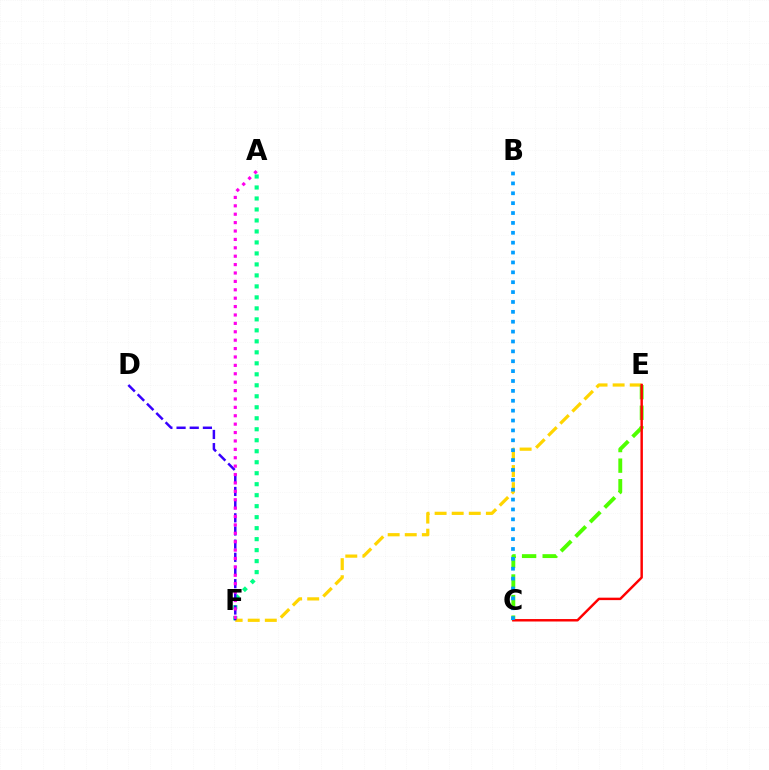{('A', 'F'): [{'color': '#00ff86', 'line_style': 'dotted', 'thickness': 2.99}, {'color': '#ff00ed', 'line_style': 'dotted', 'thickness': 2.28}], ('E', 'F'): [{'color': '#ffd500', 'line_style': 'dashed', 'thickness': 2.32}], ('C', 'E'): [{'color': '#4fff00', 'line_style': 'dashed', 'thickness': 2.8}, {'color': '#ff0000', 'line_style': 'solid', 'thickness': 1.77}], ('D', 'F'): [{'color': '#3700ff', 'line_style': 'dashed', 'thickness': 1.79}], ('B', 'C'): [{'color': '#009eff', 'line_style': 'dotted', 'thickness': 2.68}]}